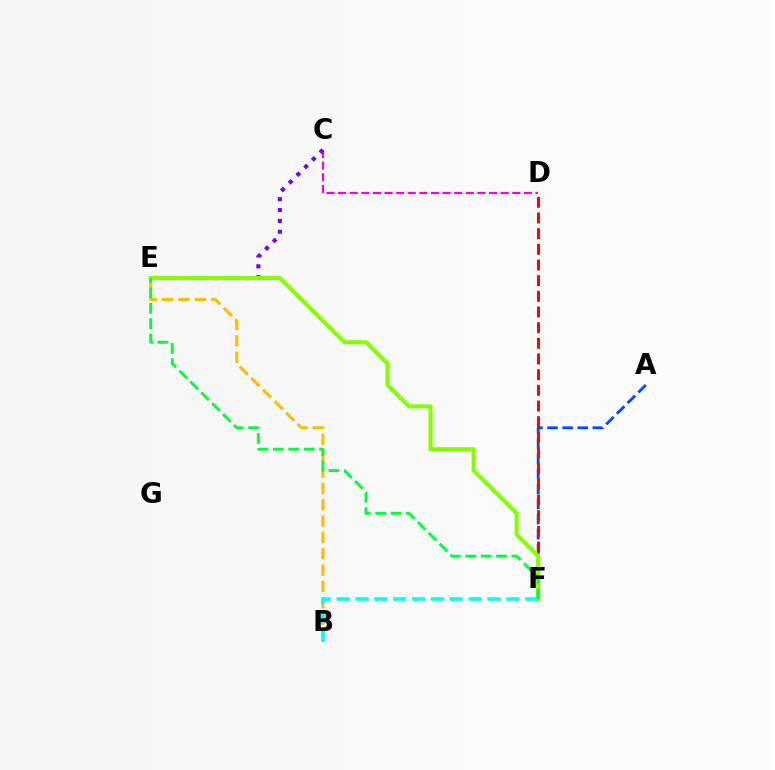{('A', 'F'): [{'color': '#004bff', 'line_style': 'dashed', 'thickness': 2.05}], ('C', 'D'): [{'color': '#ff00cf', 'line_style': 'dashed', 'thickness': 1.58}], ('C', 'E'): [{'color': '#7200ff', 'line_style': 'dotted', 'thickness': 2.96}], ('D', 'F'): [{'color': '#ff0000', 'line_style': 'dashed', 'thickness': 2.13}], ('B', 'E'): [{'color': '#ffbd00', 'line_style': 'dashed', 'thickness': 2.22}], ('E', 'F'): [{'color': '#84ff00', 'line_style': 'solid', 'thickness': 2.93}, {'color': '#00ff39', 'line_style': 'dashed', 'thickness': 2.09}], ('B', 'F'): [{'color': '#00fff6', 'line_style': 'dashed', 'thickness': 2.56}]}